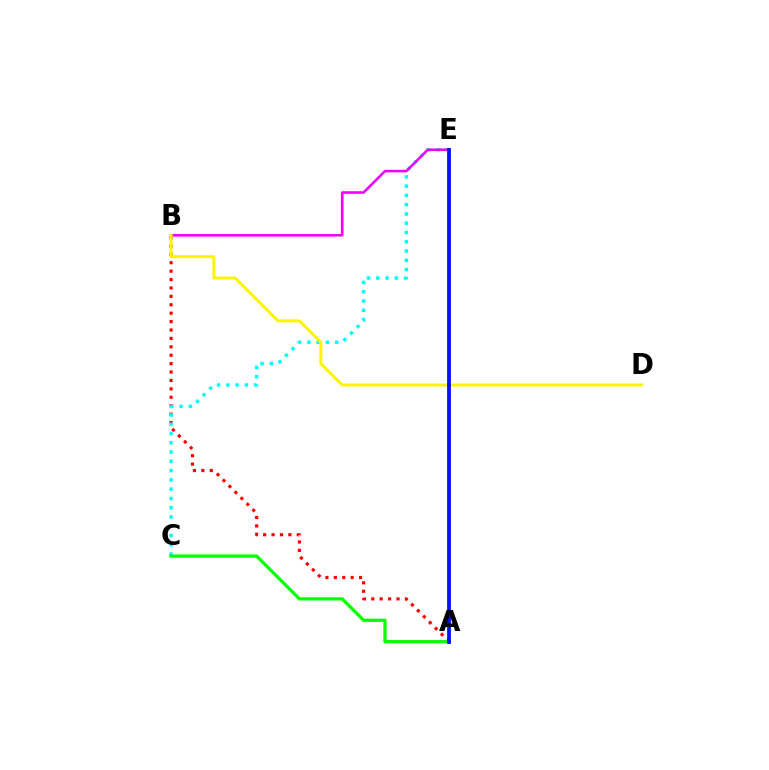{('A', 'B'): [{'color': '#ff0000', 'line_style': 'dotted', 'thickness': 2.28}], ('C', 'E'): [{'color': '#00fff6', 'line_style': 'dotted', 'thickness': 2.52}], ('B', 'E'): [{'color': '#ee00ff', 'line_style': 'solid', 'thickness': 1.86}], ('A', 'C'): [{'color': '#08ff00', 'line_style': 'solid', 'thickness': 2.36}], ('B', 'D'): [{'color': '#fcf500', 'line_style': 'solid', 'thickness': 2.15}], ('A', 'E'): [{'color': '#0010ff', 'line_style': 'solid', 'thickness': 2.73}]}